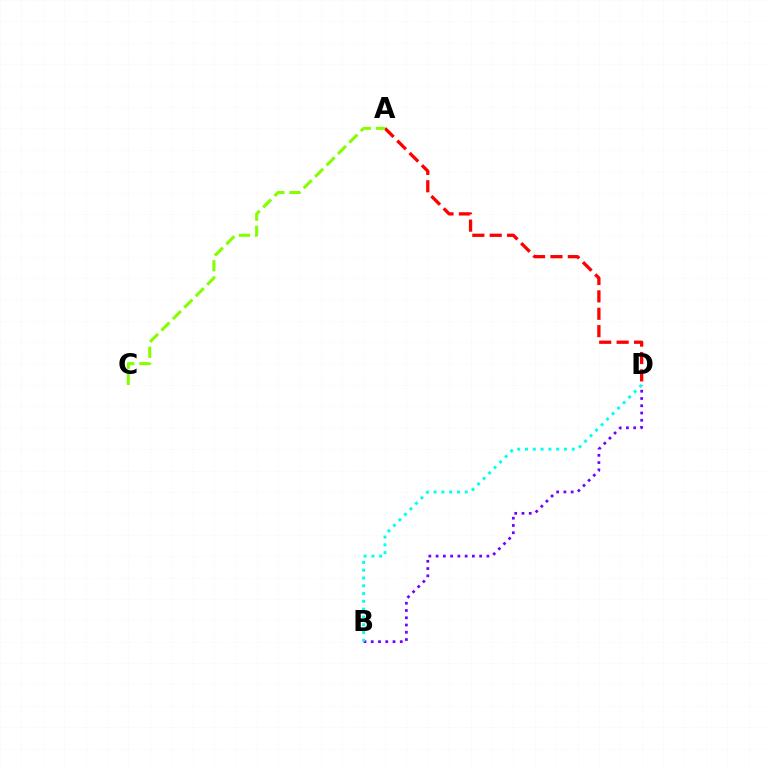{('B', 'D'): [{'color': '#7200ff', 'line_style': 'dotted', 'thickness': 1.97}, {'color': '#00fff6', 'line_style': 'dotted', 'thickness': 2.12}], ('A', 'D'): [{'color': '#ff0000', 'line_style': 'dashed', 'thickness': 2.36}], ('A', 'C'): [{'color': '#84ff00', 'line_style': 'dashed', 'thickness': 2.2}]}